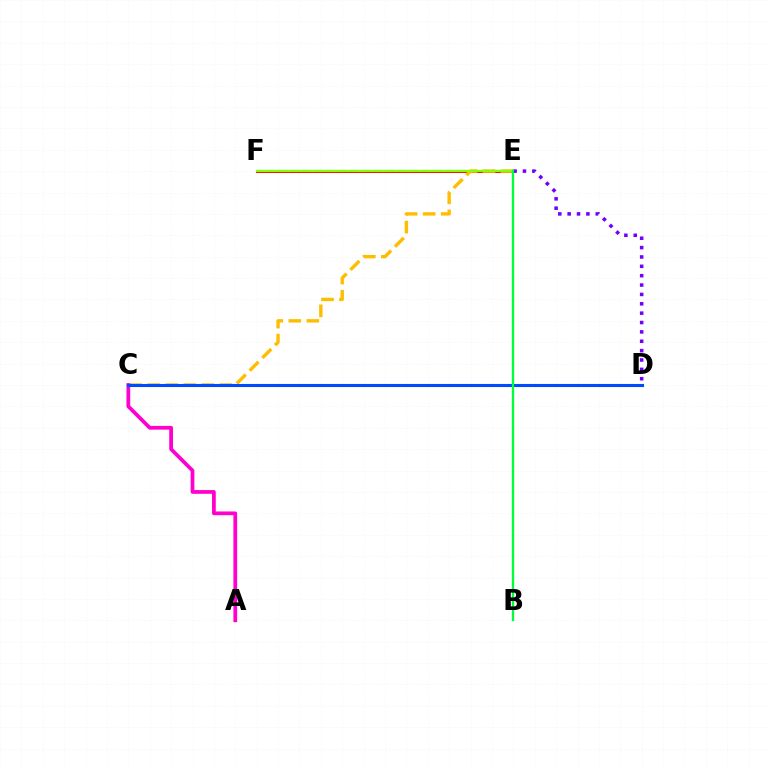{('E', 'F'): [{'color': '#00fff6', 'line_style': 'dashed', 'thickness': 1.62}, {'color': '#ff0000', 'line_style': 'solid', 'thickness': 2.18}, {'color': '#84ff00', 'line_style': 'solid', 'thickness': 1.6}], ('C', 'E'): [{'color': '#ffbd00', 'line_style': 'dashed', 'thickness': 2.45}], ('A', 'C'): [{'color': '#ff00cf', 'line_style': 'solid', 'thickness': 2.69}], ('C', 'D'): [{'color': '#004bff', 'line_style': 'solid', 'thickness': 2.22}], ('D', 'E'): [{'color': '#7200ff', 'line_style': 'dotted', 'thickness': 2.55}], ('B', 'E'): [{'color': '#00ff39', 'line_style': 'solid', 'thickness': 1.66}]}